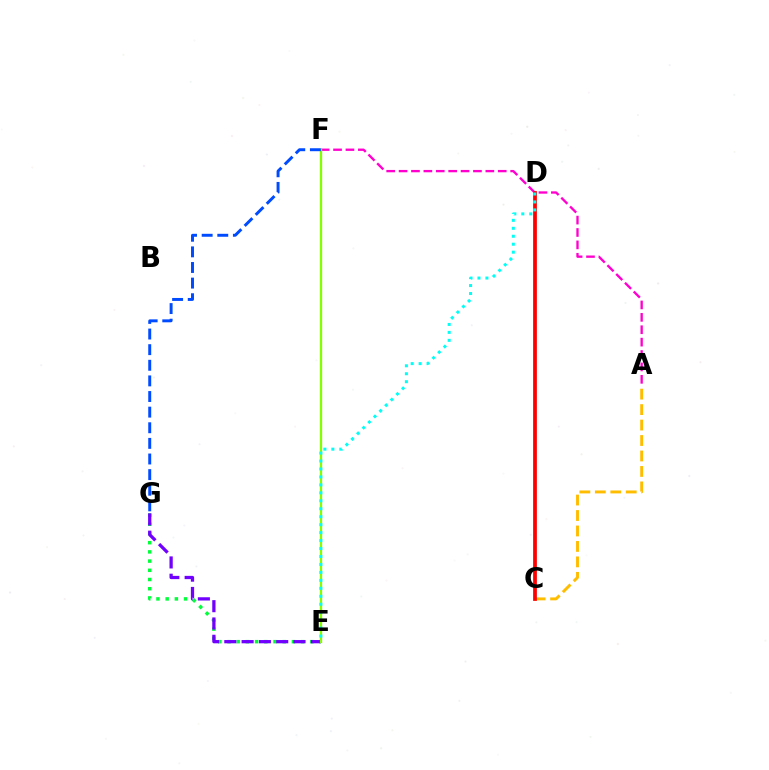{('A', 'C'): [{'color': '#ffbd00', 'line_style': 'dashed', 'thickness': 2.1}], ('A', 'F'): [{'color': '#ff00cf', 'line_style': 'dashed', 'thickness': 1.68}], ('C', 'D'): [{'color': '#ff0000', 'line_style': 'solid', 'thickness': 2.69}], ('E', 'G'): [{'color': '#00ff39', 'line_style': 'dotted', 'thickness': 2.5}, {'color': '#7200ff', 'line_style': 'dashed', 'thickness': 2.35}], ('E', 'F'): [{'color': '#84ff00', 'line_style': 'solid', 'thickness': 1.64}], ('F', 'G'): [{'color': '#004bff', 'line_style': 'dashed', 'thickness': 2.12}], ('D', 'E'): [{'color': '#00fff6', 'line_style': 'dotted', 'thickness': 2.16}]}